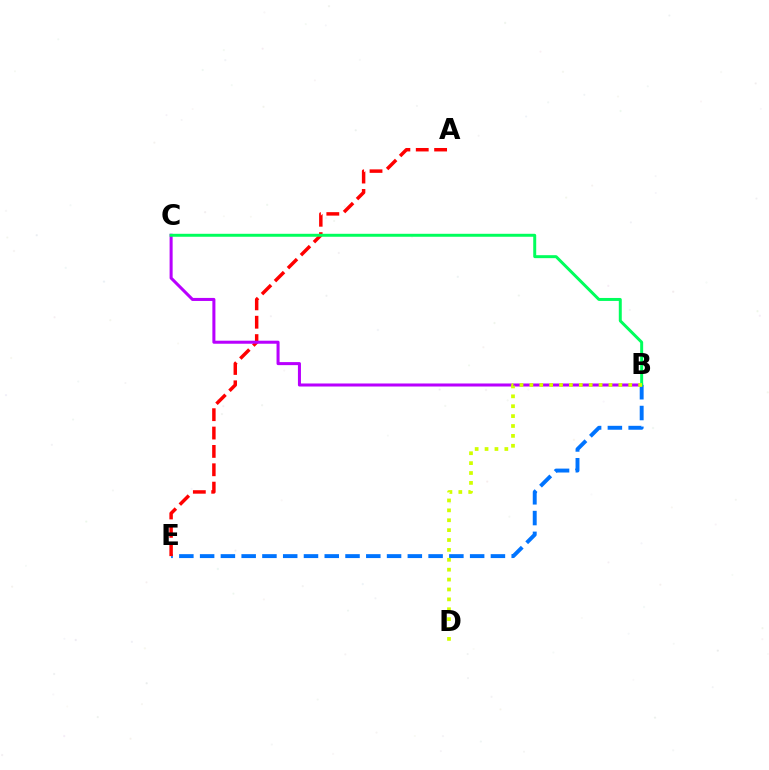{('B', 'E'): [{'color': '#0074ff', 'line_style': 'dashed', 'thickness': 2.82}], ('A', 'E'): [{'color': '#ff0000', 'line_style': 'dashed', 'thickness': 2.49}], ('B', 'C'): [{'color': '#b900ff', 'line_style': 'solid', 'thickness': 2.19}, {'color': '#00ff5c', 'line_style': 'solid', 'thickness': 2.14}], ('B', 'D'): [{'color': '#d1ff00', 'line_style': 'dotted', 'thickness': 2.69}]}